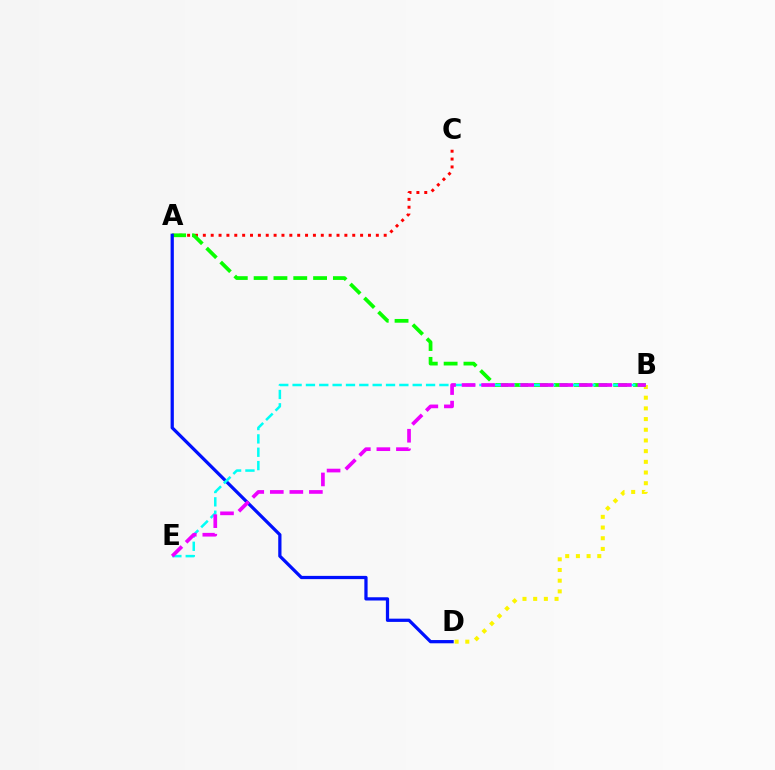{('B', 'D'): [{'color': '#fcf500', 'line_style': 'dotted', 'thickness': 2.9}], ('A', 'C'): [{'color': '#ff0000', 'line_style': 'dotted', 'thickness': 2.14}], ('A', 'B'): [{'color': '#08ff00', 'line_style': 'dashed', 'thickness': 2.69}], ('A', 'D'): [{'color': '#0010ff', 'line_style': 'solid', 'thickness': 2.34}], ('B', 'E'): [{'color': '#00fff6', 'line_style': 'dashed', 'thickness': 1.81}, {'color': '#ee00ff', 'line_style': 'dashed', 'thickness': 2.65}]}